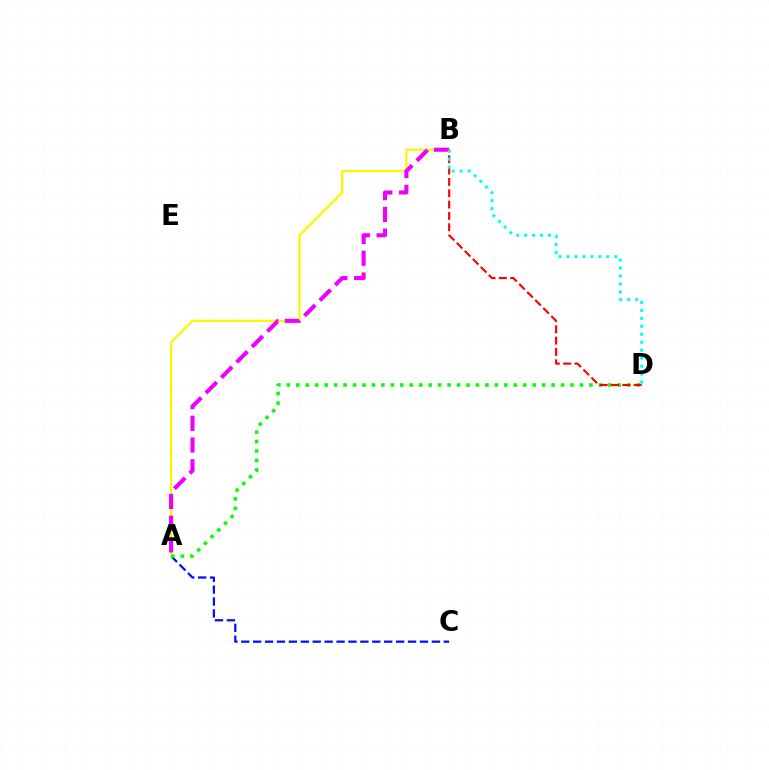{('A', 'C'): [{'color': '#0010ff', 'line_style': 'dashed', 'thickness': 1.62}], ('A', 'B'): [{'color': '#fcf500', 'line_style': 'solid', 'thickness': 1.63}, {'color': '#ee00ff', 'line_style': 'dashed', 'thickness': 2.95}], ('A', 'D'): [{'color': '#08ff00', 'line_style': 'dotted', 'thickness': 2.57}], ('B', 'D'): [{'color': '#ff0000', 'line_style': 'dashed', 'thickness': 1.54}, {'color': '#00fff6', 'line_style': 'dotted', 'thickness': 2.16}]}